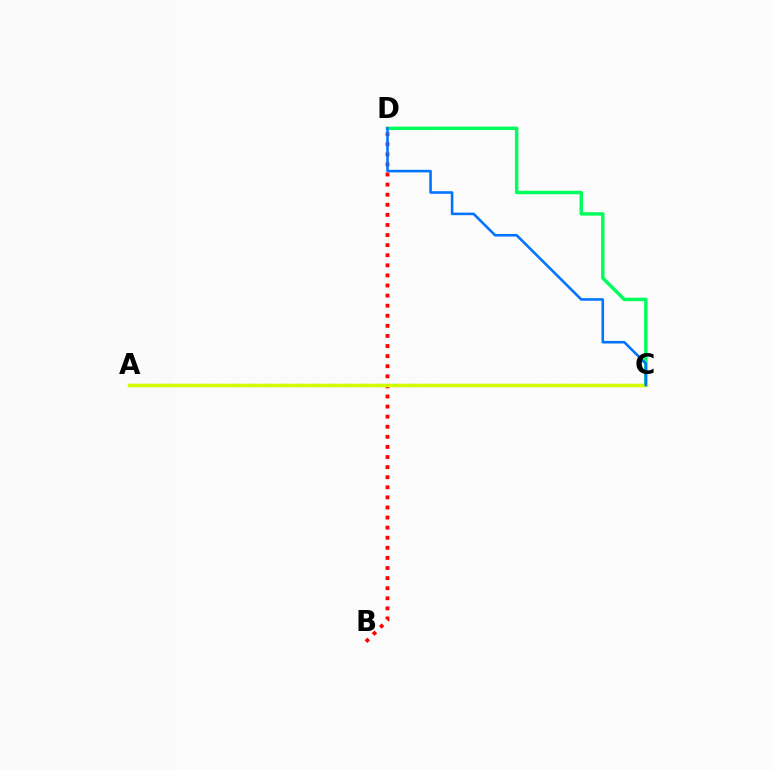{('C', 'D'): [{'color': '#00ff5c', 'line_style': 'solid', 'thickness': 2.49}, {'color': '#0074ff', 'line_style': 'solid', 'thickness': 1.86}], ('B', 'D'): [{'color': '#ff0000', 'line_style': 'dotted', 'thickness': 2.74}], ('A', 'C'): [{'color': '#b900ff', 'line_style': 'dashed', 'thickness': 2.23}, {'color': '#d1ff00', 'line_style': 'solid', 'thickness': 2.51}]}